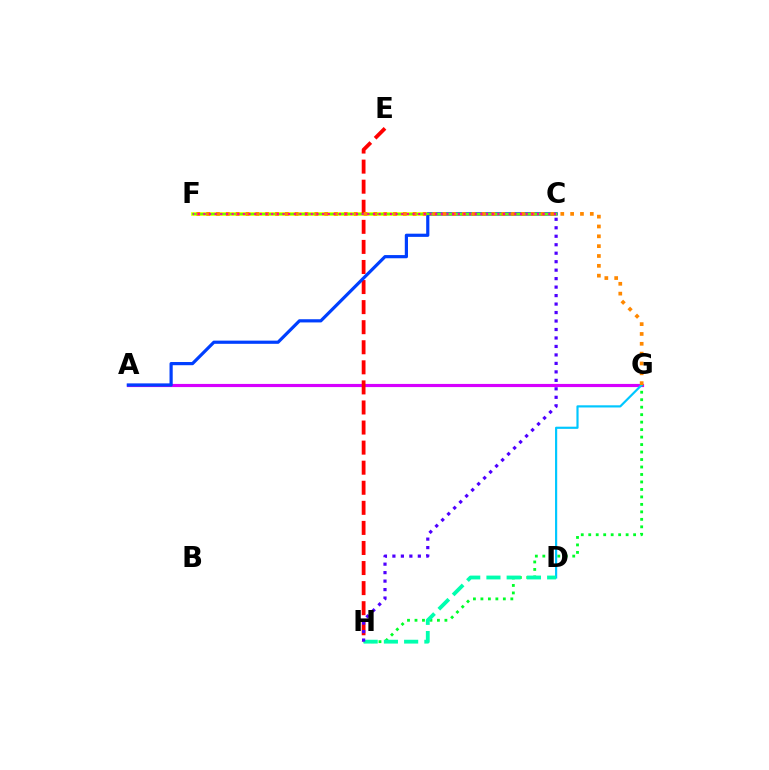{('C', 'F'): [{'color': '#eeff00', 'line_style': 'solid', 'thickness': 2.62}, {'color': '#66ff00', 'line_style': 'solid', 'thickness': 1.6}, {'color': '#ff00a0', 'line_style': 'dotted', 'thickness': 1.54}], ('A', 'G'): [{'color': '#d600ff', 'line_style': 'solid', 'thickness': 2.27}], ('E', 'H'): [{'color': '#ff0000', 'line_style': 'dashed', 'thickness': 2.73}], ('A', 'C'): [{'color': '#003fff', 'line_style': 'solid', 'thickness': 2.3}], ('G', 'H'): [{'color': '#00ff27', 'line_style': 'dotted', 'thickness': 2.03}], ('D', 'G'): [{'color': '#00c7ff', 'line_style': 'solid', 'thickness': 1.56}], ('D', 'H'): [{'color': '#00ffaf', 'line_style': 'dashed', 'thickness': 2.75}], ('F', 'G'): [{'color': '#ff8800', 'line_style': 'dotted', 'thickness': 2.67}], ('C', 'H'): [{'color': '#4f00ff', 'line_style': 'dotted', 'thickness': 2.3}]}